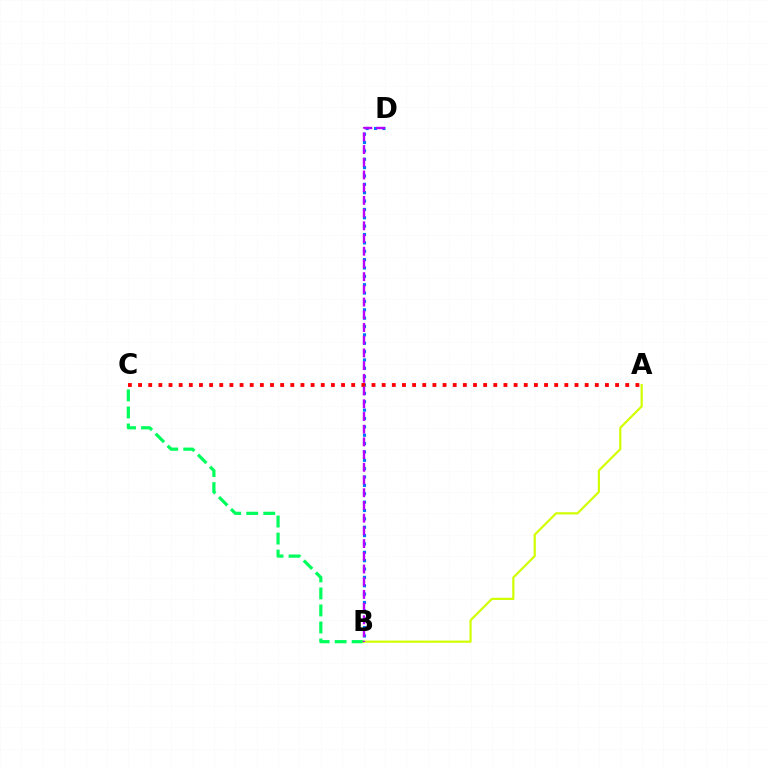{('B', 'D'): [{'color': '#0074ff', 'line_style': 'dotted', 'thickness': 2.27}, {'color': '#b900ff', 'line_style': 'dashed', 'thickness': 1.73}], ('B', 'C'): [{'color': '#00ff5c', 'line_style': 'dashed', 'thickness': 2.31}], ('A', 'B'): [{'color': '#d1ff00', 'line_style': 'solid', 'thickness': 1.57}], ('A', 'C'): [{'color': '#ff0000', 'line_style': 'dotted', 'thickness': 2.76}]}